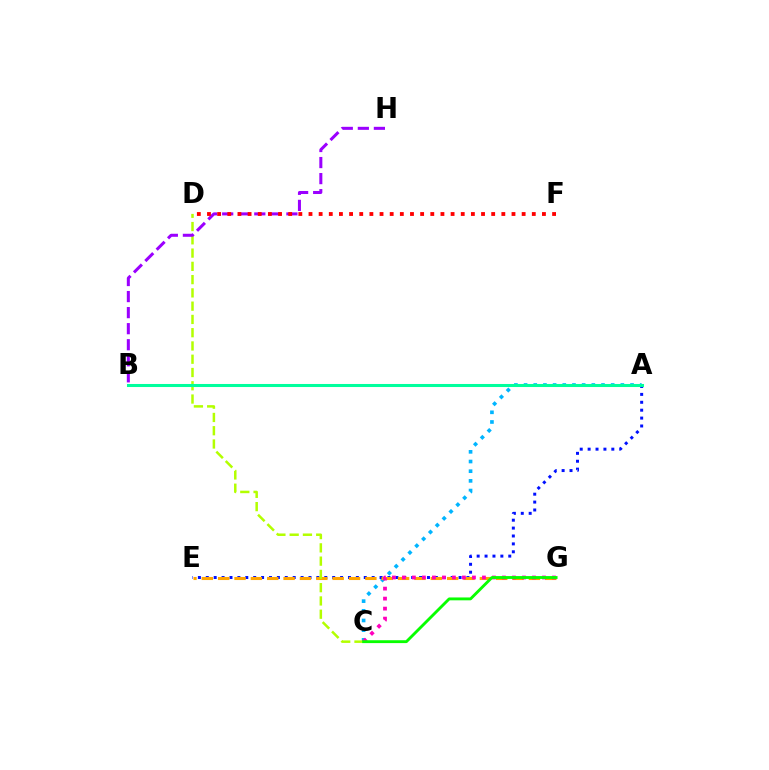{('A', 'C'): [{'color': '#00b5ff', 'line_style': 'dotted', 'thickness': 2.63}], ('A', 'E'): [{'color': '#0010ff', 'line_style': 'dotted', 'thickness': 2.15}], ('E', 'G'): [{'color': '#ffa500', 'line_style': 'dashed', 'thickness': 2.22}], ('C', 'D'): [{'color': '#b3ff00', 'line_style': 'dashed', 'thickness': 1.8}], ('C', 'G'): [{'color': '#ff00bd', 'line_style': 'dotted', 'thickness': 2.72}, {'color': '#08ff00', 'line_style': 'solid', 'thickness': 2.06}], ('B', 'H'): [{'color': '#9b00ff', 'line_style': 'dashed', 'thickness': 2.18}], ('D', 'F'): [{'color': '#ff0000', 'line_style': 'dotted', 'thickness': 2.76}], ('A', 'B'): [{'color': '#00ff9d', 'line_style': 'solid', 'thickness': 2.19}]}